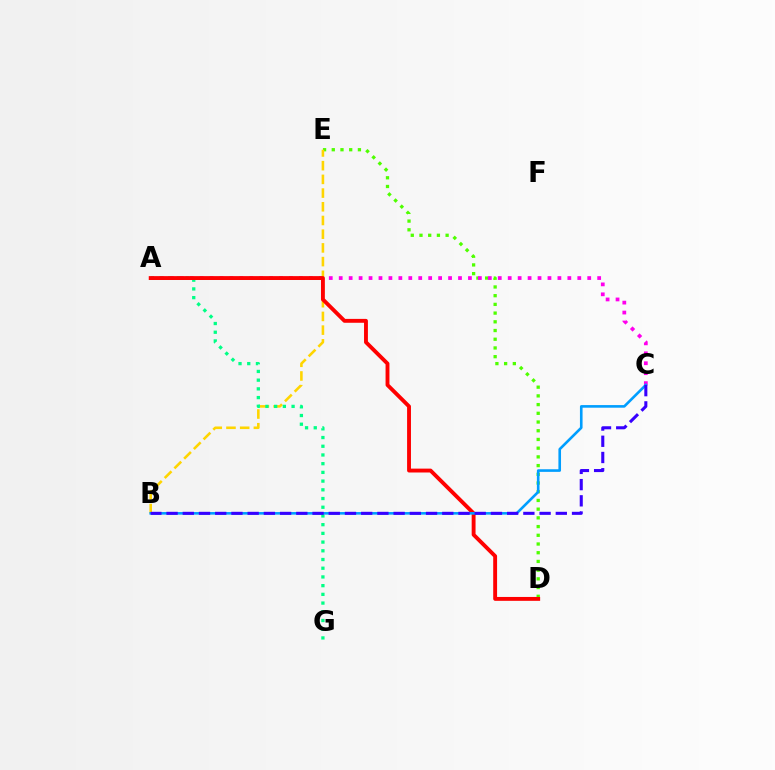{('D', 'E'): [{'color': '#4fff00', 'line_style': 'dotted', 'thickness': 2.37}], ('A', 'C'): [{'color': '#ff00ed', 'line_style': 'dotted', 'thickness': 2.7}], ('B', 'E'): [{'color': '#ffd500', 'line_style': 'dashed', 'thickness': 1.86}], ('A', 'G'): [{'color': '#00ff86', 'line_style': 'dotted', 'thickness': 2.37}], ('A', 'D'): [{'color': '#ff0000', 'line_style': 'solid', 'thickness': 2.79}], ('B', 'C'): [{'color': '#009eff', 'line_style': 'solid', 'thickness': 1.88}, {'color': '#3700ff', 'line_style': 'dashed', 'thickness': 2.2}]}